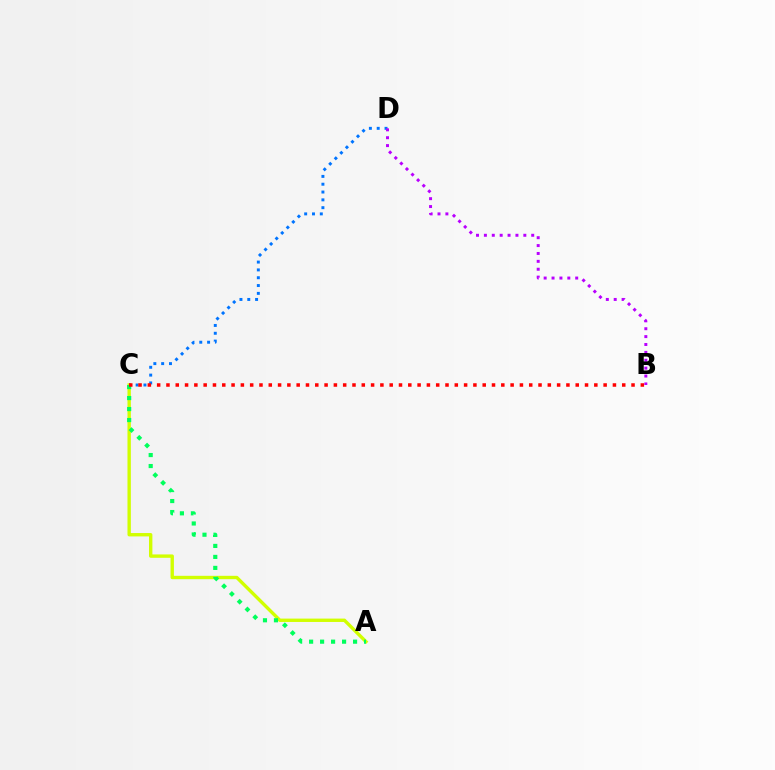{('A', 'C'): [{'color': '#d1ff00', 'line_style': 'solid', 'thickness': 2.43}, {'color': '#00ff5c', 'line_style': 'dotted', 'thickness': 2.99}], ('C', 'D'): [{'color': '#0074ff', 'line_style': 'dotted', 'thickness': 2.12}], ('B', 'D'): [{'color': '#b900ff', 'line_style': 'dotted', 'thickness': 2.14}], ('B', 'C'): [{'color': '#ff0000', 'line_style': 'dotted', 'thickness': 2.53}]}